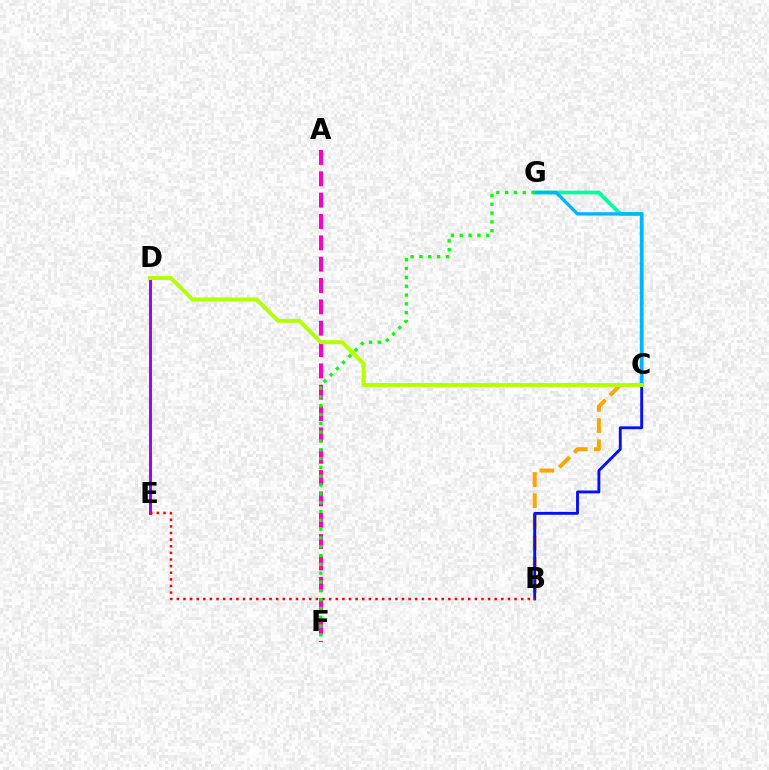{('C', 'G'): [{'color': '#00ff9d', 'line_style': 'solid', 'thickness': 2.75}, {'color': '#00b5ff', 'line_style': 'solid', 'thickness': 2.42}], ('A', 'F'): [{'color': '#ff00bd', 'line_style': 'dashed', 'thickness': 2.9}], ('D', 'E'): [{'color': '#9b00ff', 'line_style': 'solid', 'thickness': 2.1}], ('B', 'C'): [{'color': '#ffa500', 'line_style': 'dashed', 'thickness': 2.87}, {'color': '#0010ff', 'line_style': 'solid', 'thickness': 2.06}], ('B', 'E'): [{'color': '#ff0000', 'line_style': 'dotted', 'thickness': 1.8}], ('F', 'G'): [{'color': '#08ff00', 'line_style': 'dotted', 'thickness': 2.39}], ('C', 'D'): [{'color': '#b3ff00', 'line_style': 'solid', 'thickness': 2.84}]}